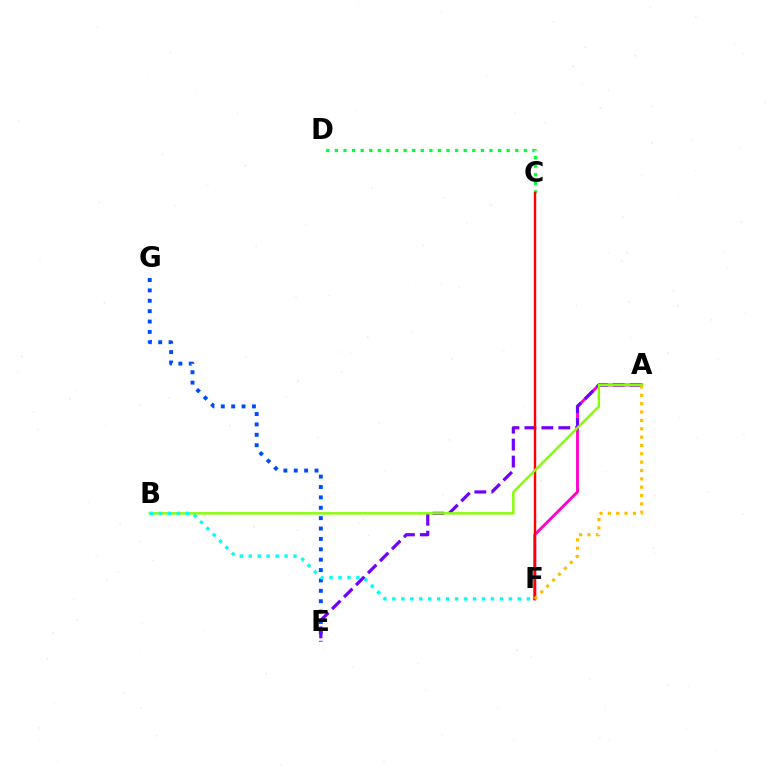{('C', 'D'): [{'color': '#00ff39', 'line_style': 'dotted', 'thickness': 2.33}], ('A', 'F'): [{'color': '#ff00cf', 'line_style': 'solid', 'thickness': 2.06}, {'color': '#ffbd00', 'line_style': 'dotted', 'thickness': 2.27}], ('E', 'G'): [{'color': '#004bff', 'line_style': 'dotted', 'thickness': 2.82}], ('A', 'E'): [{'color': '#7200ff', 'line_style': 'dashed', 'thickness': 2.3}], ('C', 'F'): [{'color': '#ff0000', 'line_style': 'solid', 'thickness': 1.75}], ('A', 'B'): [{'color': '#84ff00', 'line_style': 'solid', 'thickness': 1.74}], ('B', 'F'): [{'color': '#00fff6', 'line_style': 'dotted', 'thickness': 2.44}]}